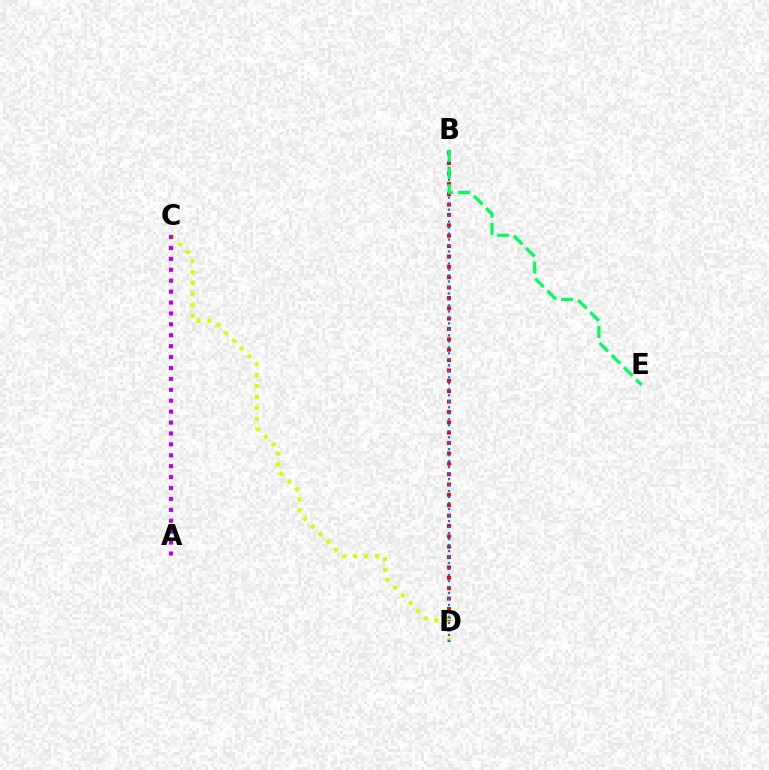{('B', 'D'): [{'color': '#ff0000', 'line_style': 'dotted', 'thickness': 2.82}, {'color': '#0074ff', 'line_style': 'dotted', 'thickness': 1.63}], ('C', 'D'): [{'color': '#d1ff00', 'line_style': 'dotted', 'thickness': 2.97}], ('A', 'C'): [{'color': '#b900ff', 'line_style': 'dotted', 'thickness': 2.96}], ('B', 'E'): [{'color': '#00ff5c', 'line_style': 'dashed', 'thickness': 2.34}]}